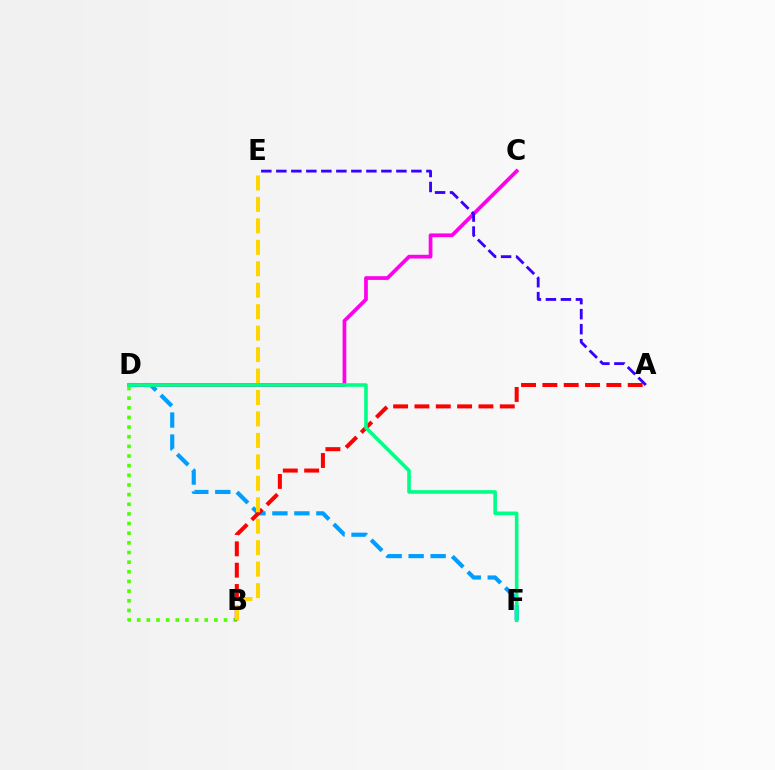{('C', 'D'): [{'color': '#ff00ed', 'line_style': 'solid', 'thickness': 2.68}], ('D', 'F'): [{'color': '#009eff', 'line_style': 'dashed', 'thickness': 2.99}, {'color': '#00ff86', 'line_style': 'solid', 'thickness': 2.59}], ('B', 'D'): [{'color': '#4fff00', 'line_style': 'dotted', 'thickness': 2.62}], ('A', 'B'): [{'color': '#ff0000', 'line_style': 'dashed', 'thickness': 2.9}], ('B', 'E'): [{'color': '#ffd500', 'line_style': 'dashed', 'thickness': 2.91}], ('A', 'E'): [{'color': '#3700ff', 'line_style': 'dashed', 'thickness': 2.04}]}